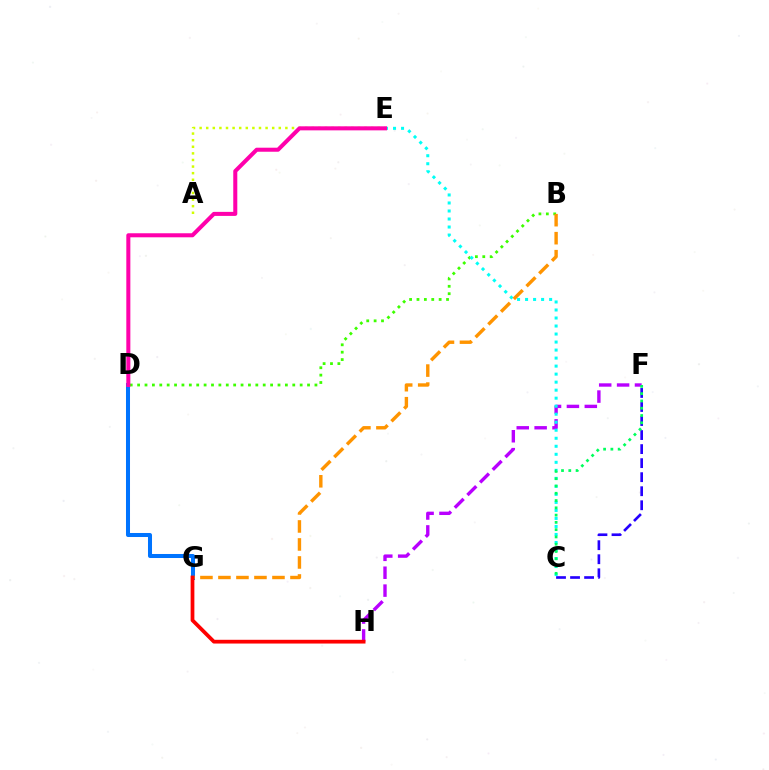{('F', 'H'): [{'color': '#b900ff', 'line_style': 'dashed', 'thickness': 2.43}], ('B', 'D'): [{'color': '#3dff00', 'line_style': 'dotted', 'thickness': 2.01}], ('A', 'E'): [{'color': '#d1ff00', 'line_style': 'dotted', 'thickness': 1.79}], ('C', 'E'): [{'color': '#00fff6', 'line_style': 'dotted', 'thickness': 2.18}], ('D', 'G'): [{'color': '#0074ff', 'line_style': 'solid', 'thickness': 2.89}], ('C', 'F'): [{'color': '#2500ff', 'line_style': 'dashed', 'thickness': 1.91}, {'color': '#00ff5c', 'line_style': 'dotted', 'thickness': 1.98}], ('B', 'G'): [{'color': '#ff9400', 'line_style': 'dashed', 'thickness': 2.45}], ('G', 'H'): [{'color': '#ff0000', 'line_style': 'solid', 'thickness': 2.7}], ('D', 'E'): [{'color': '#ff00ac', 'line_style': 'solid', 'thickness': 2.91}]}